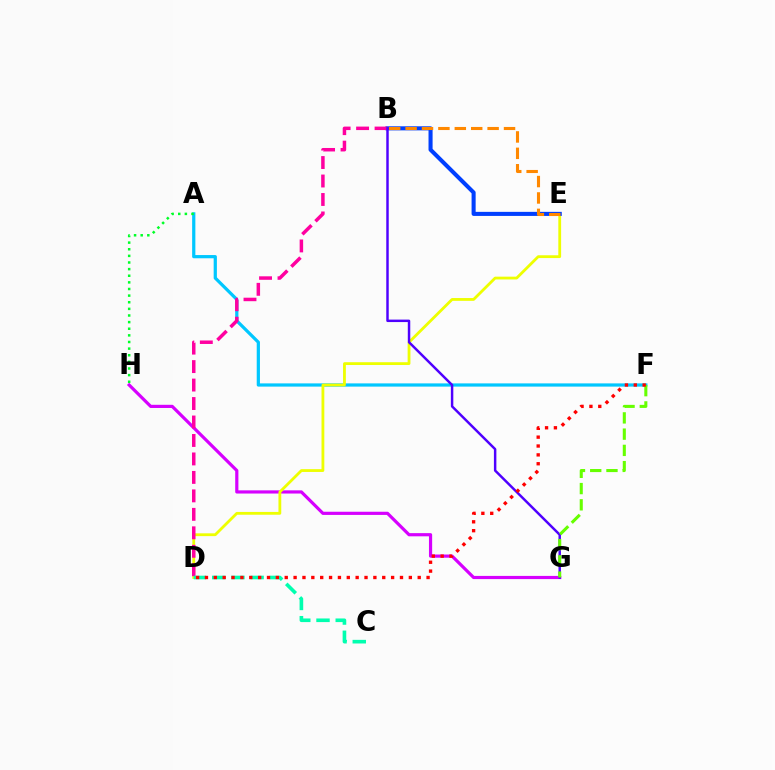{('A', 'F'): [{'color': '#00c7ff', 'line_style': 'solid', 'thickness': 2.32}], ('G', 'H'): [{'color': '#d600ff', 'line_style': 'solid', 'thickness': 2.29}], ('D', 'E'): [{'color': '#eeff00', 'line_style': 'solid', 'thickness': 2.02}], ('A', 'H'): [{'color': '#00ff27', 'line_style': 'dotted', 'thickness': 1.8}], ('B', 'E'): [{'color': '#003fff', 'line_style': 'solid', 'thickness': 2.93}, {'color': '#ff8800', 'line_style': 'dashed', 'thickness': 2.23}], ('B', 'D'): [{'color': '#ff00a0', 'line_style': 'dashed', 'thickness': 2.51}], ('B', 'G'): [{'color': '#4f00ff', 'line_style': 'solid', 'thickness': 1.77}], ('C', 'D'): [{'color': '#00ffaf', 'line_style': 'dashed', 'thickness': 2.61}], ('F', 'G'): [{'color': '#66ff00', 'line_style': 'dashed', 'thickness': 2.21}], ('D', 'F'): [{'color': '#ff0000', 'line_style': 'dotted', 'thickness': 2.41}]}